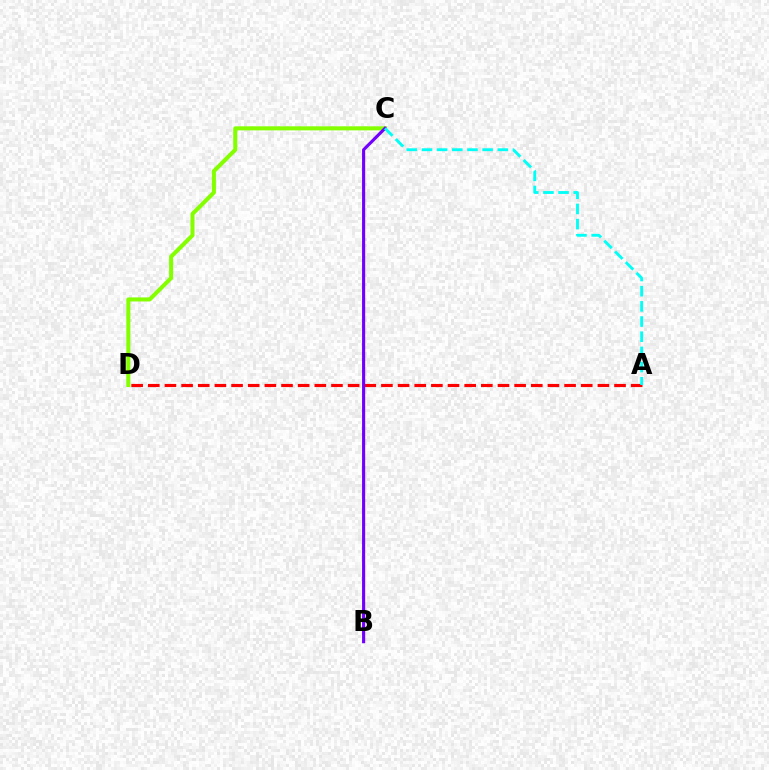{('C', 'D'): [{'color': '#84ff00', 'line_style': 'solid', 'thickness': 2.92}], ('A', 'D'): [{'color': '#ff0000', 'line_style': 'dashed', 'thickness': 2.26}], ('B', 'C'): [{'color': '#7200ff', 'line_style': 'solid', 'thickness': 2.25}], ('A', 'C'): [{'color': '#00fff6', 'line_style': 'dashed', 'thickness': 2.06}]}